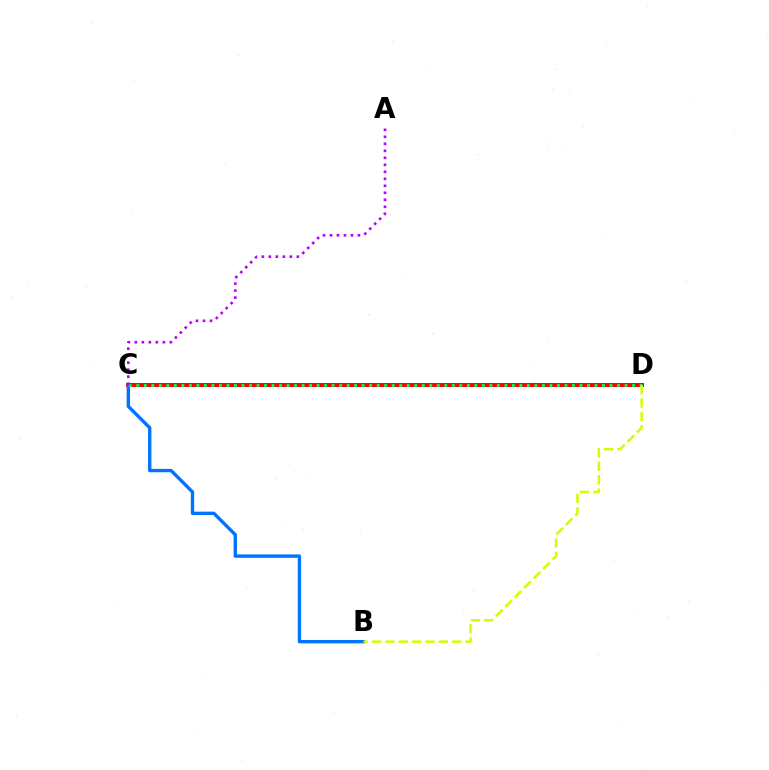{('C', 'D'): [{'color': '#ff0000', 'line_style': 'solid', 'thickness': 2.87}, {'color': '#00ff5c', 'line_style': 'dotted', 'thickness': 2.04}], ('B', 'C'): [{'color': '#0074ff', 'line_style': 'solid', 'thickness': 2.43}], ('A', 'C'): [{'color': '#b900ff', 'line_style': 'dotted', 'thickness': 1.9}], ('B', 'D'): [{'color': '#d1ff00', 'line_style': 'dashed', 'thickness': 1.82}]}